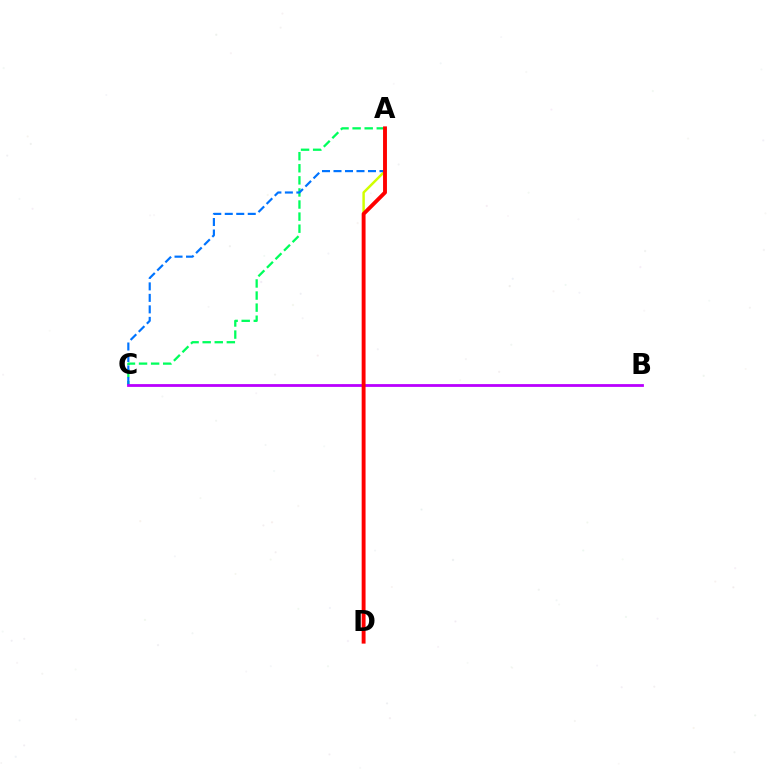{('A', 'C'): [{'color': '#00ff5c', 'line_style': 'dashed', 'thickness': 1.64}, {'color': '#0074ff', 'line_style': 'dashed', 'thickness': 1.56}], ('A', 'D'): [{'color': '#d1ff00', 'line_style': 'solid', 'thickness': 1.78}, {'color': '#ff0000', 'line_style': 'solid', 'thickness': 2.8}], ('B', 'C'): [{'color': '#b900ff', 'line_style': 'solid', 'thickness': 2.01}]}